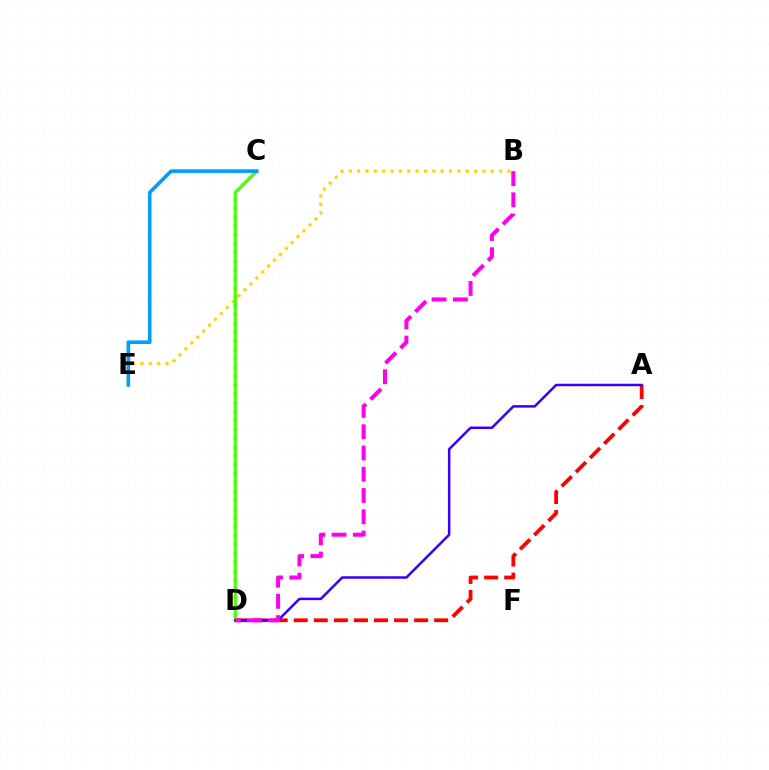{('B', 'E'): [{'color': '#ffd500', 'line_style': 'dotted', 'thickness': 2.27}], ('A', 'D'): [{'color': '#ff0000', 'line_style': 'dashed', 'thickness': 2.73}, {'color': '#3700ff', 'line_style': 'solid', 'thickness': 1.8}], ('C', 'D'): [{'color': '#00ff86', 'line_style': 'dotted', 'thickness': 2.41}, {'color': '#4fff00', 'line_style': 'solid', 'thickness': 2.26}], ('C', 'E'): [{'color': '#009eff', 'line_style': 'solid', 'thickness': 2.6}], ('B', 'D'): [{'color': '#ff00ed', 'line_style': 'dashed', 'thickness': 2.89}]}